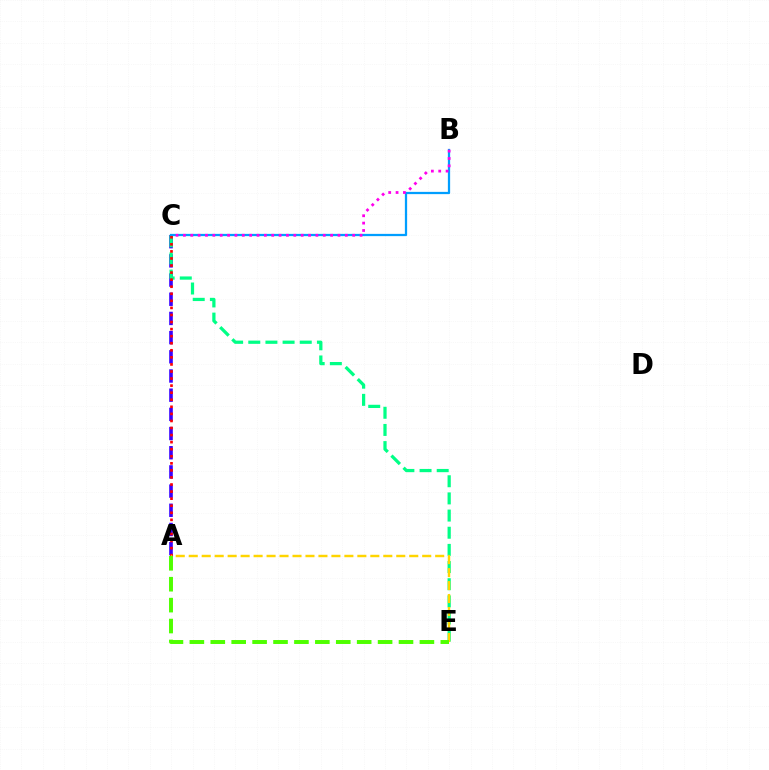{('A', 'C'): [{'color': '#3700ff', 'line_style': 'dashed', 'thickness': 2.61}, {'color': '#ff0000', 'line_style': 'dotted', 'thickness': 1.92}], ('C', 'E'): [{'color': '#00ff86', 'line_style': 'dashed', 'thickness': 2.33}], ('B', 'C'): [{'color': '#009eff', 'line_style': 'solid', 'thickness': 1.63}, {'color': '#ff00ed', 'line_style': 'dotted', 'thickness': 2.0}], ('A', 'E'): [{'color': '#ffd500', 'line_style': 'dashed', 'thickness': 1.76}, {'color': '#4fff00', 'line_style': 'dashed', 'thickness': 2.84}]}